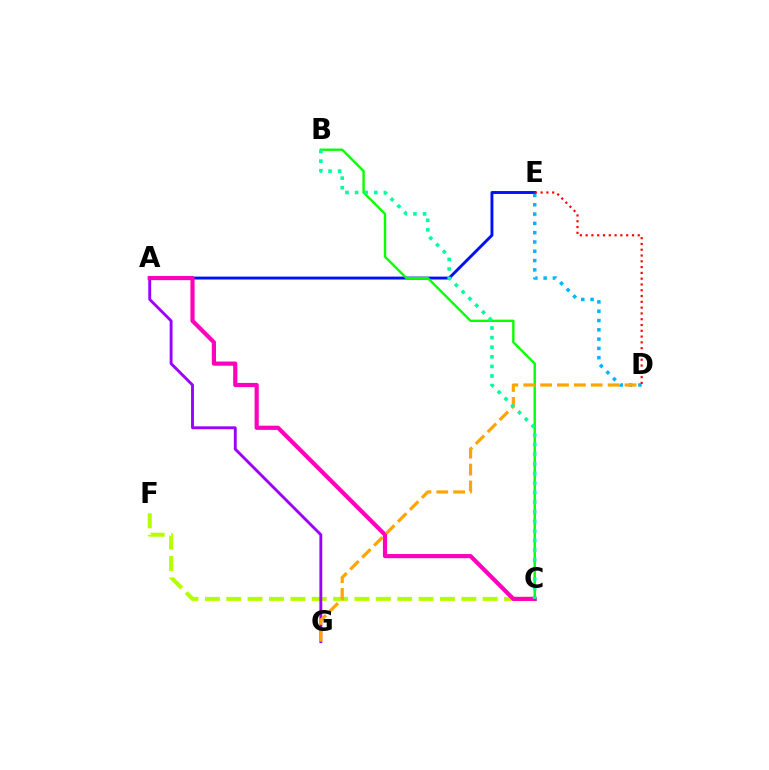{('C', 'F'): [{'color': '#b3ff00', 'line_style': 'dashed', 'thickness': 2.9}], ('A', 'E'): [{'color': '#0010ff', 'line_style': 'solid', 'thickness': 2.1}], ('D', 'E'): [{'color': '#00b5ff', 'line_style': 'dotted', 'thickness': 2.53}, {'color': '#ff0000', 'line_style': 'dotted', 'thickness': 1.57}], ('B', 'C'): [{'color': '#08ff00', 'line_style': 'solid', 'thickness': 1.71}, {'color': '#00ff9d', 'line_style': 'dotted', 'thickness': 2.61}], ('A', 'G'): [{'color': '#9b00ff', 'line_style': 'solid', 'thickness': 2.07}], ('A', 'C'): [{'color': '#ff00bd', 'line_style': 'solid', 'thickness': 3.0}], ('D', 'G'): [{'color': '#ffa500', 'line_style': 'dashed', 'thickness': 2.29}]}